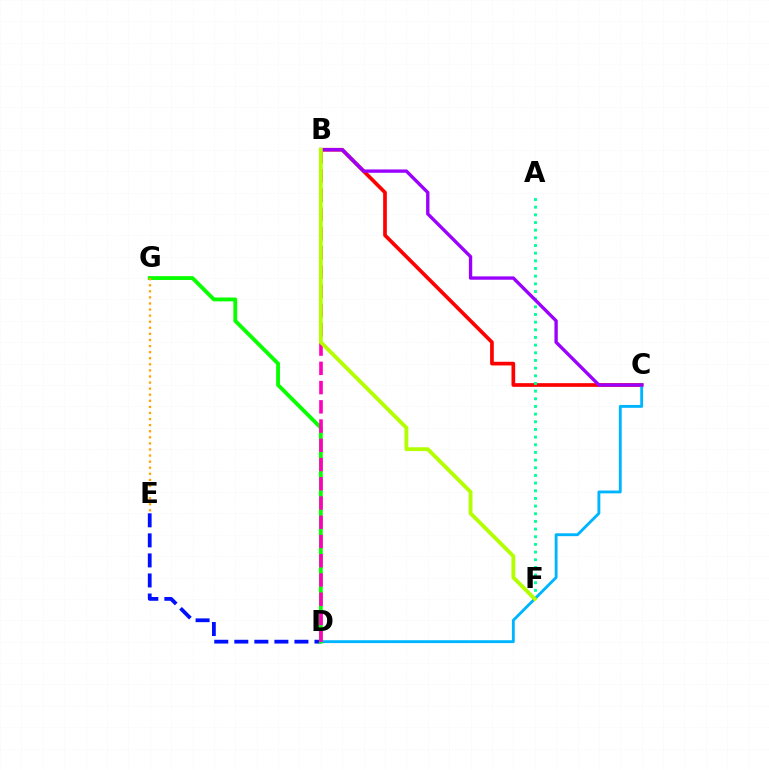{('B', 'C'): [{'color': '#ff0000', 'line_style': 'solid', 'thickness': 2.65}, {'color': '#9b00ff', 'line_style': 'solid', 'thickness': 2.41}], ('D', 'E'): [{'color': '#0010ff', 'line_style': 'dashed', 'thickness': 2.72}], ('A', 'F'): [{'color': '#00ff9d', 'line_style': 'dotted', 'thickness': 2.08}], ('C', 'D'): [{'color': '#00b5ff', 'line_style': 'solid', 'thickness': 2.07}], ('D', 'G'): [{'color': '#08ff00', 'line_style': 'solid', 'thickness': 2.77}], ('B', 'D'): [{'color': '#ff00bd', 'line_style': 'dashed', 'thickness': 2.61}], ('E', 'G'): [{'color': '#ffa500', 'line_style': 'dotted', 'thickness': 1.65}], ('B', 'F'): [{'color': '#b3ff00', 'line_style': 'solid', 'thickness': 2.76}]}